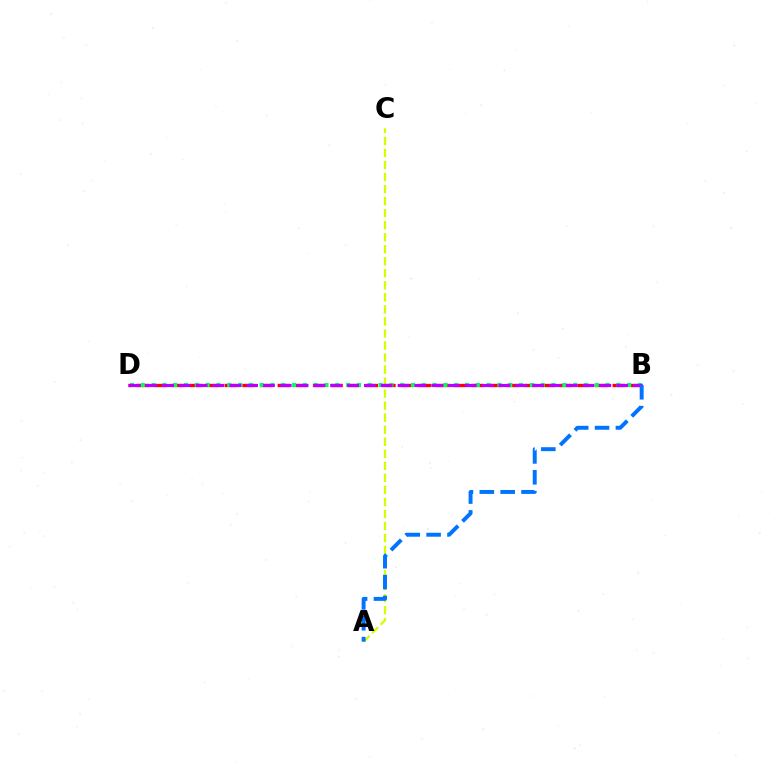{('A', 'C'): [{'color': '#d1ff00', 'line_style': 'dashed', 'thickness': 1.63}], ('B', 'D'): [{'color': '#ff0000', 'line_style': 'dashed', 'thickness': 2.39}, {'color': '#00ff5c', 'line_style': 'dotted', 'thickness': 2.94}, {'color': '#b900ff', 'line_style': 'dashed', 'thickness': 2.29}], ('A', 'B'): [{'color': '#0074ff', 'line_style': 'dashed', 'thickness': 2.83}]}